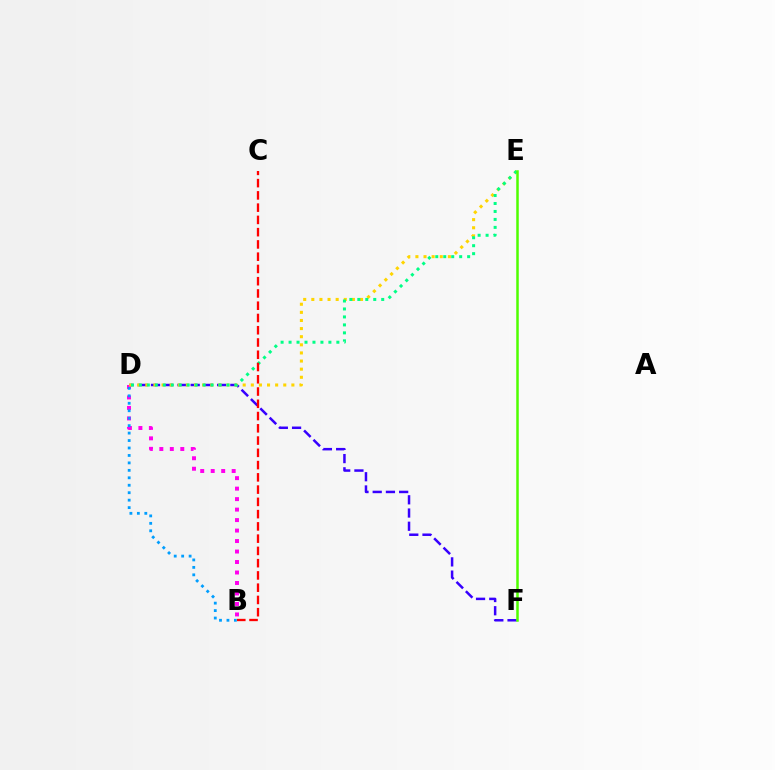{('D', 'F'): [{'color': '#3700ff', 'line_style': 'dashed', 'thickness': 1.8}], ('B', 'D'): [{'color': '#ff00ed', 'line_style': 'dotted', 'thickness': 2.85}, {'color': '#009eff', 'line_style': 'dotted', 'thickness': 2.02}], ('D', 'E'): [{'color': '#ffd500', 'line_style': 'dotted', 'thickness': 2.2}, {'color': '#00ff86', 'line_style': 'dotted', 'thickness': 2.16}], ('B', 'C'): [{'color': '#ff0000', 'line_style': 'dashed', 'thickness': 1.67}], ('E', 'F'): [{'color': '#4fff00', 'line_style': 'solid', 'thickness': 1.81}]}